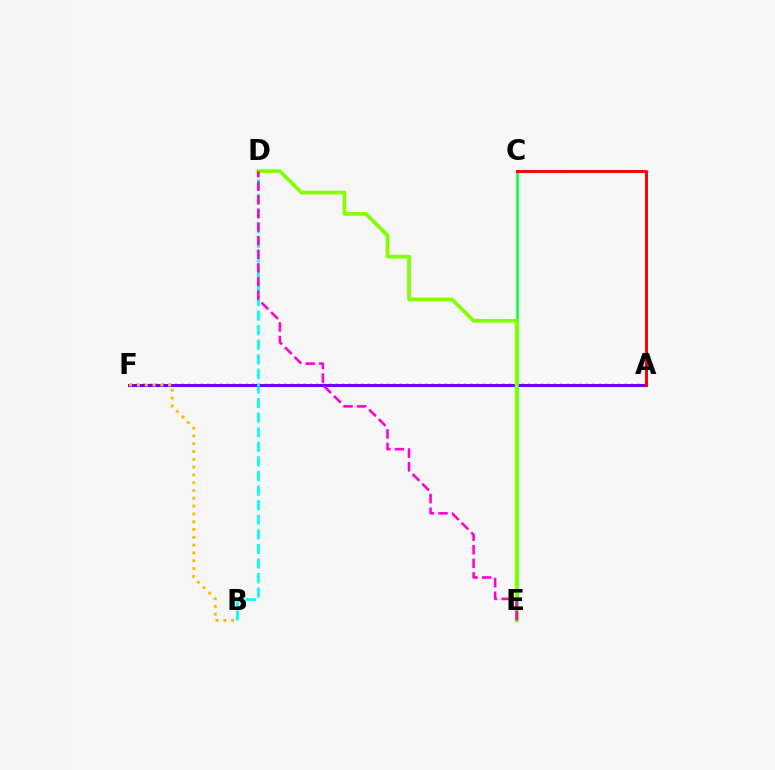{('A', 'F'): [{'color': '#004bff', 'line_style': 'dotted', 'thickness': 1.74}, {'color': '#7200ff', 'line_style': 'solid', 'thickness': 2.15}], ('B', 'D'): [{'color': '#00fff6', 'line_style': 'dashed', 'thickness': 1.98}], ('C', 'E'): [{'color': '#00ff39', 'line_style': 'solid', 'thickness': 1.82}], ('A', 'C'): [{'color': '#ff0000', 'line_style': 'solid', 'thickness': 2.13}], ('D', 'E'): [{'color': '#84ff00', 'line_style': 'solid', 'thickness': 2.68}, {'color': '#ff00cf', 'line_style': 'dashed', 'thickness': 1.85}], ('B', 'F'): [{'color': '#ffbd00', 'line_style': 'dotted', 'thickness': 2.12}]}